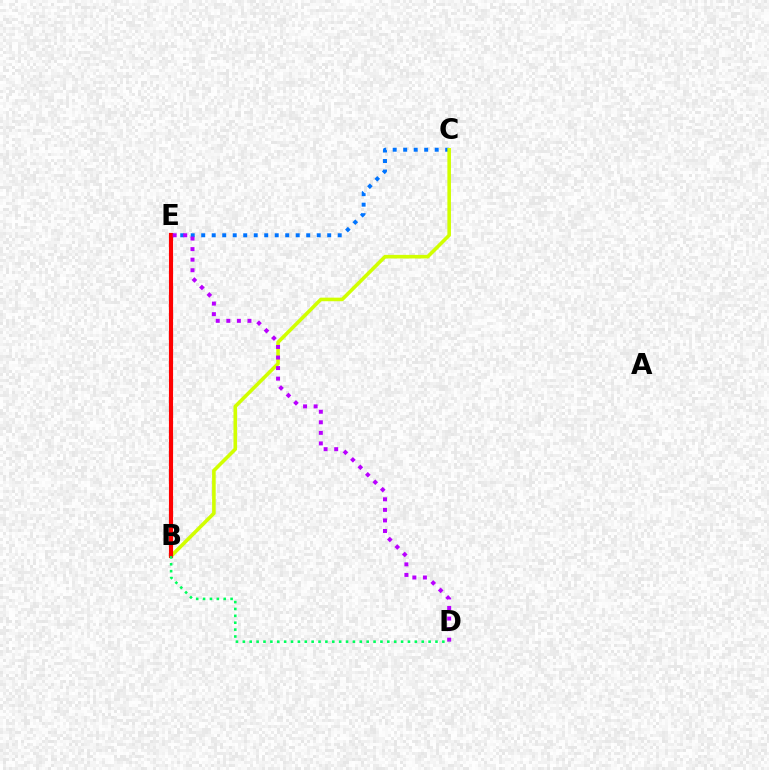{('C', 'E'): [{'color': '#0074ff', 'line_style': 'dotted', 'thickness': 2.85}], ('B', 'C'): [{'color': '#d1ff00', 'line_style': 'solid', 'thickness': 2.58}], ('B', 'E'): [{'color': '#ff0000', 'line_style': 'solid', 'thickness': 2.98}], ('D', 'E'): [{'color': '#b900ff', 'line_style': 'dotted', 'thickness': 2.87}], ('B', 'D'): [{'color': '#00ff5c', 'line_style': 'dotted', 'thickness': 1.87}]}